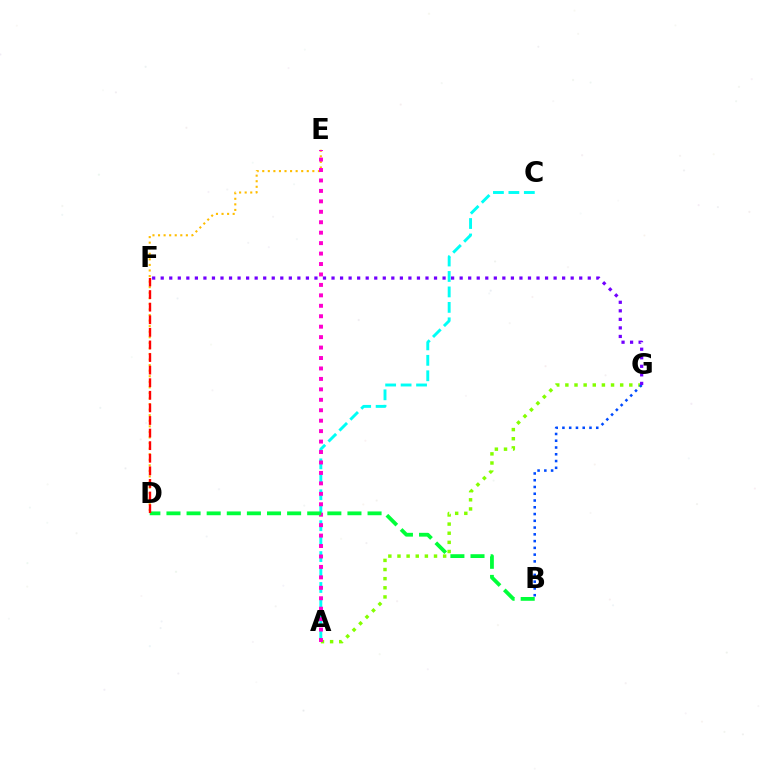{('D', 'E'): [{'color': '#ffbd00', 'line_style': 'dotted', 'thickness': 1.51}], ('A', 'G'): [{'color': '#84ff00', 'line_style': 'dotted', 'thickness': 2.48}], ('A', 'C'): [{'color': '#00fff6', 'line_style': 'dashed', 'thickness': 2.1}], ('A', 'E'): [{'color': '#ff00cf', 'line_style': 'dotted', 'thickness': 2.84}], ('B', 'D'): [{'color': '#00ff39', 'line_style': 'dashed', 'thickness': 2.73}], ('D', 'F'): [{'color': '#ff0000', 'line_style': 'dashed', 'thickness': 1.71}], ('B', 'G'): [{'color': '#004bff', 'line_style': 'dotted', 'thickness': 1.84}], ('F', 'G'): [{'color': '#7200ff', 'line_style': 'dotted', 'thickness': 2.32}]}